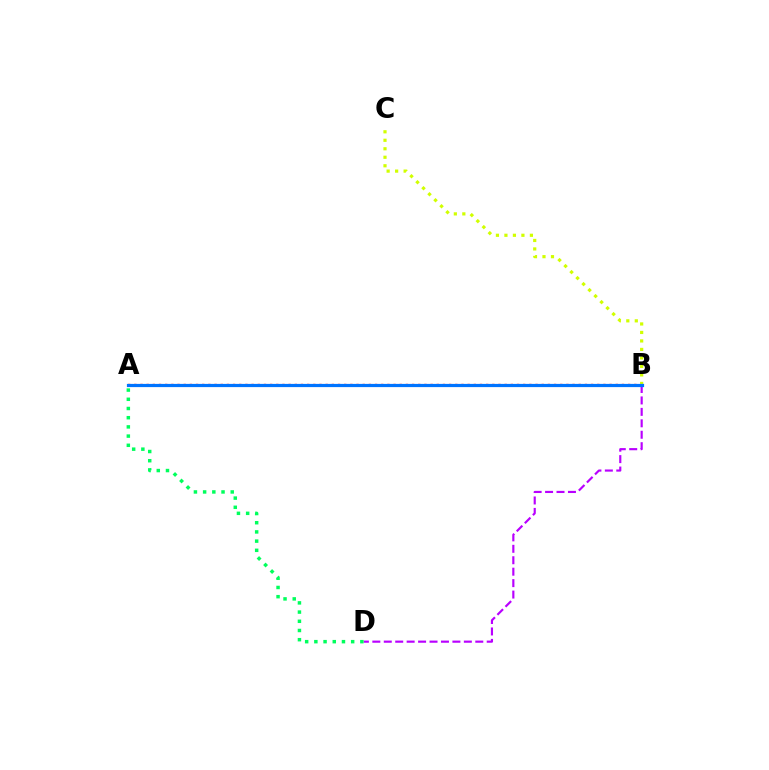{('B', 'D'): [{'color': '#b900ff', 'line_style': 'dashed', 'thickness': 1.55}], ('A', 'B'): [{'color': '#ff0000', 'line_style': 'dotted', 'thickness': 1.68}, {'color': '#0074ff', 'line_style': 'solid', 'thickness': 2.31}], ('A', 'D'): [{'color': '#00ff5c', 'line_style': 'dotted', 'thickness': 2.5}], ('B', 'C'): [{'color': '#d1ff00', 'line_style': 'dotted', 'thickness': 2.31}]}